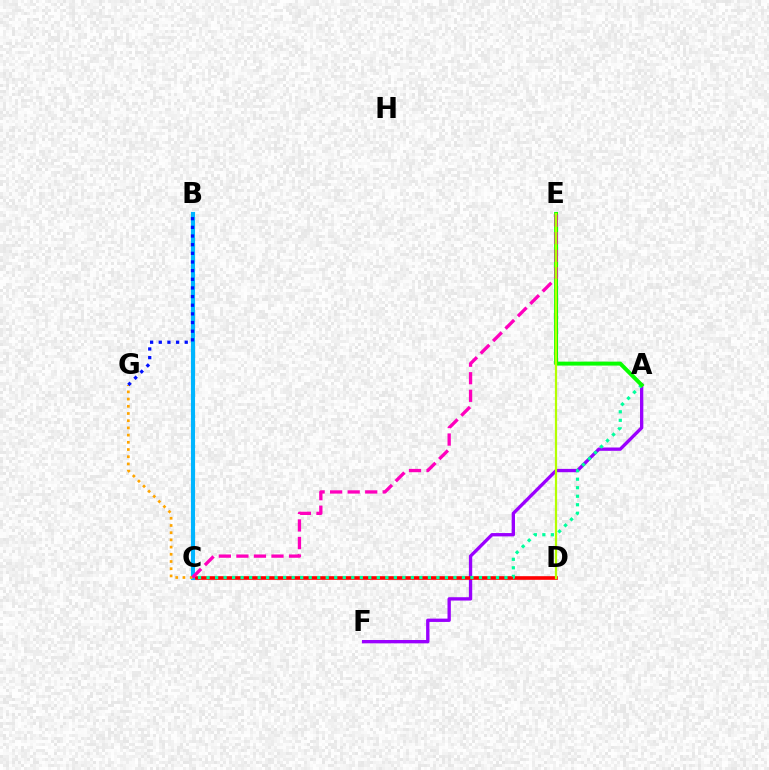{('A', 'F'): [{'color': '#9b00ff', 'line_style': 'solid', 'thickness': 2.4}], ('C', 'D'): [{'color': '#ff0000', 'line_style': 'solid', 'thickness': 2.62}], ('A', 'C'): [{'color': '#00ff9d', 'line_style': 'dotted', 'thickness': 2.31}], ('B', 'C'): [{'color': '#00b5ff', 'line_style': 'solid', 'thickness': 2.97}], ('A', 'E'): [{'color': '#08ff00', 'line_style': 'solid', 'thickness': 2.85}], ('C', 'G'): [{'color': '#ffa500', 'line_style': 'dotted', 'thickness': 1.96}], ('B', 'G'): [{'color': '#0010ff', 'line_style': 'dotted', 'thickness': 2.35}], ('C', 'E'): [{'color': '#ff00bd', 'line_style': 'dashed', 'thickness': 2.38}], ('D', 'E'): [{'color': '#b3ff00', 'line_style': 'solid', 'thickness': 1.6}]}